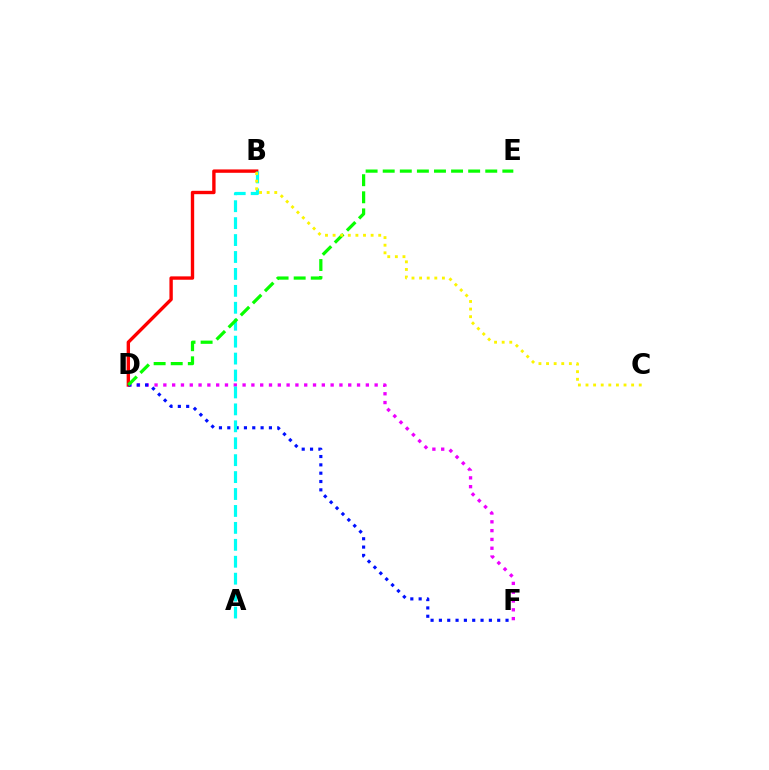{('D', 'F'): [{'color': '#ee00ff', 'line_style': 'dotted', 'thickness': 2.39}, {'color': '#0010ff', 'line_style': 'dotted', 'thickness': 2.26}], ('B', 'D'): [{'color': '#ff0000', 'line_style': 'solid', 'thickness': 2.43}], ('A', 'B'): [{'color': '#00fff6', 'line_style': 'dashed', 'thickness': 2.3}], ('D', 'E'): [{'color': '#08ff00', 'line_style': 'dashed', 'thickness': 2.32}], ('B', 'C'): [{'color': '#fcf500', 'line_style': 'dotted', 'thickness': 2.07}]}